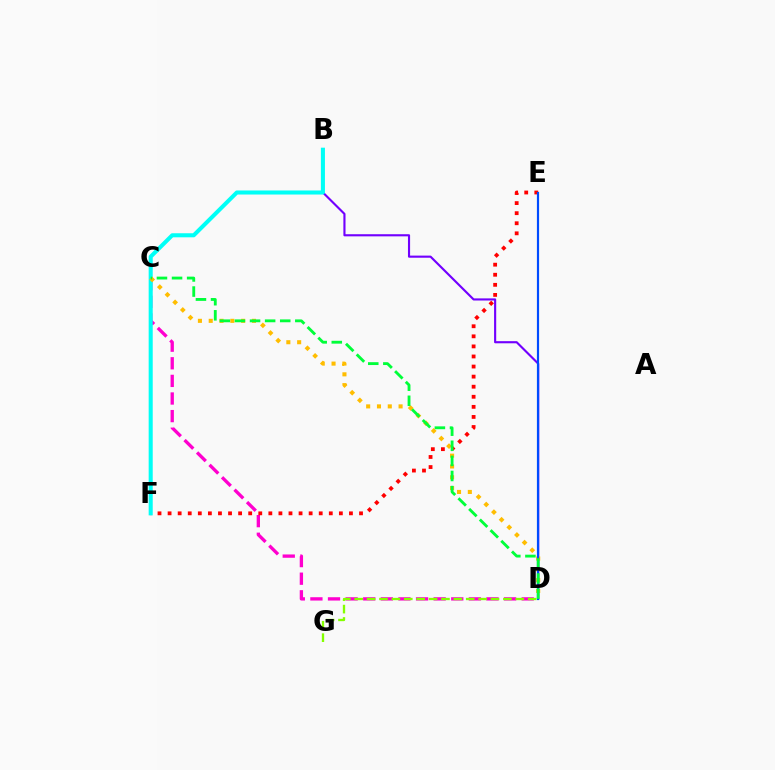{('B', 'D'): [{'color': '#7200ff', 'line_style': 'solid', 'thickness': 1.53}], ('C', 'D'): [{'color': '#ff00cf', 'line_style': 'dashed', 'thickness': 2.39}, {'color': '#ffbd00', 'line_style': 'dotted', 'thickness': 2.94}, {'color': '#00ff39', 'line_style': 'dashed', 'thickness': 2.05}], ('E', 'F'): [{'color': '#ff0000', 'line_style': 'dotted', 'thickness': 2.74}], ('B', 'F'): [{'color': '#00fff6', 'line_style': 'solid', 'thickness': 2.92}], ('D', 'E'): [{'color': '#004bff', 'line_style': 'solid', 'thickness': 1.58}], ('D', 'G'): [{'color': '#84ff00', 'line_style': 'dashed', 'thickness': 1.68}]}